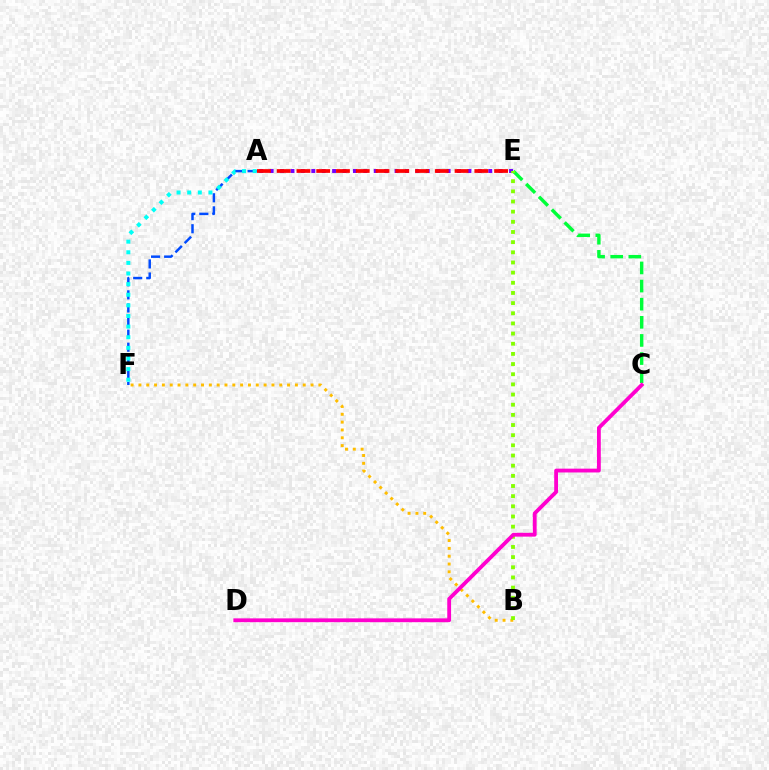{('C', 'E'): [{'color': '#00ff39', 'line_style': 'dashed', 'thickness': 2.46}], ('A', 'E'): [{'color': '#7200ff', 'line_style': 'dotted', 'thickness': 2.83}, {'color': '#ff0000', 'line_style': 'dashed', 'thickness': 2.69}], ('B', 'F'): [{'color': '#ffbd00', 'line_style': 'dotted', 'thickness': 2.13}], ('B', 'E'): [{'color': '#84ff00', 'line_style': 'dotted', 'thickness': 2.76}], ('A', 'F'): [{'color': '#004bff', 'line_style': 'dashed', 'thickness': 1.78}, {'color': '#00fff6', 'line_style': 'dotted', 'thickness': 2.89}], ('C', 'D'): [{'color': '#ff00cf', 'line_style': 'solid', 'thickness': 2.75}]}